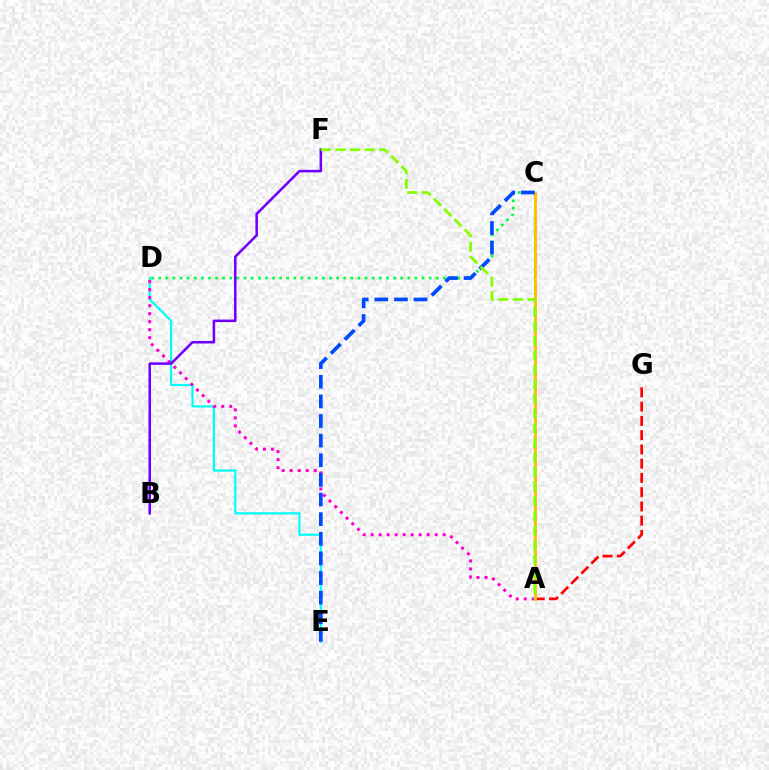{('A', 'G'): [{'color': '#ff0000', 'line_style': 'dashed', 'thickness': 1.94}], ('D', 'E'): [{'color': '#00fff6', 'line_style': 'solid', 'thickness': 1.59}], ('A', 'D'): [{'color': '#ff00cf', 'line_style': 'dotted', 'thickness': 2.18}], ('C', 'D'): [{'color': '#00ff39', 'line_style': 'dotted', 'thickness': 1.93}], ('A', 'C'): [{'color': '#ffbd00', 'line_style': 'solid', 'thickness': 2.05}], ('C', 'E'): [{'color': '#004bff', 'line_style': 'dashed', 'thickness': 2.67}], ('B', 'F'): [{'color': '#7200ff', 'line_style': 'solid', 'thickness': 1.84}], ('A', 'F'): [{'color': '#84ff00', 'line_style': 'dashed', 'thickness': 1.98}]}